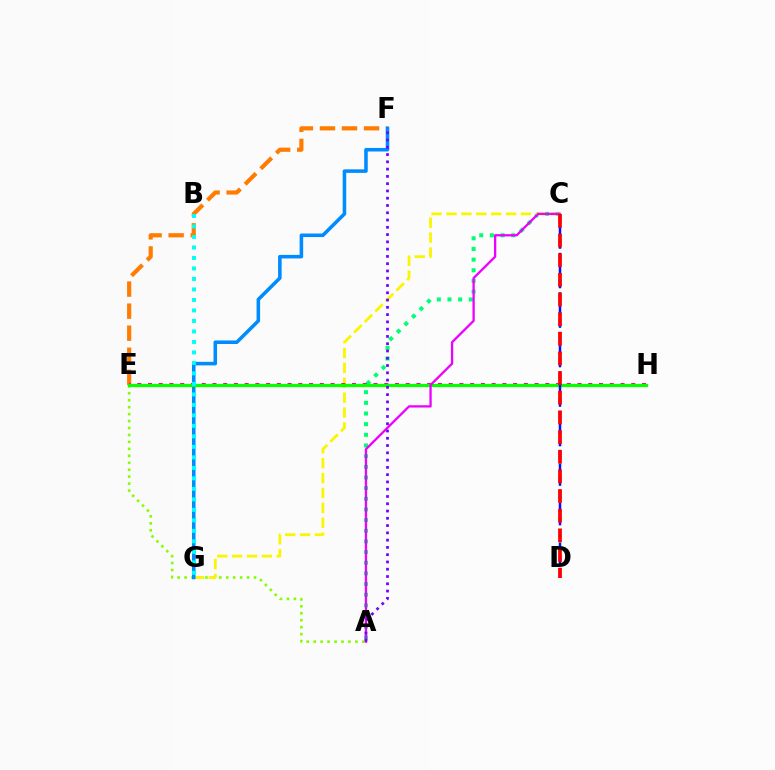{('A', 'E'): [{'color': '#84ff00', 'line_style': 'dotted', 'thickness': 1.89}], ('A', 'C'): [{'color': '#00ff74', 'line_style': 'dotted', 'thickness': 2.9}, {'color': '#ee00ff', 'line_style': 'solid', 'thickness': 1.66}], ('C', 'G'): [{'color': '#fcf500', 'line_style': 'dashed', 'thickness': 2.02}], ('E', 'F'): [{'color': '#ff7c00', 'line_style': 'dashed', 'thickness': 3.0}], ('E', 'H'): [{'color': '#ff0094', 'line_style': 'dotted', 'thickness': 2.92}, {'color': '#08ff00', 'line_style': 'solid', 'thickness': 2.34}], ('F', 'G'): [{'color': '#008cff', 'line_style': 'solid', 'thickness': 2.56}], ('B', 'G'): [{'color': '#00fff6', 'line_style': 'dotted', 'thickness': 2.85}], ('C', 'D'): [{'color': '#0010ff', 'line_style': 'dashed', 'thickness': 1.79}, {'color': '#ff0000', 'line_style': 'dashed', 'thickness': 2.67}], ('A', 'F'): [{'color': '#7200ff', 'line_style': 'dotted', 'thickness': 1.98}]}